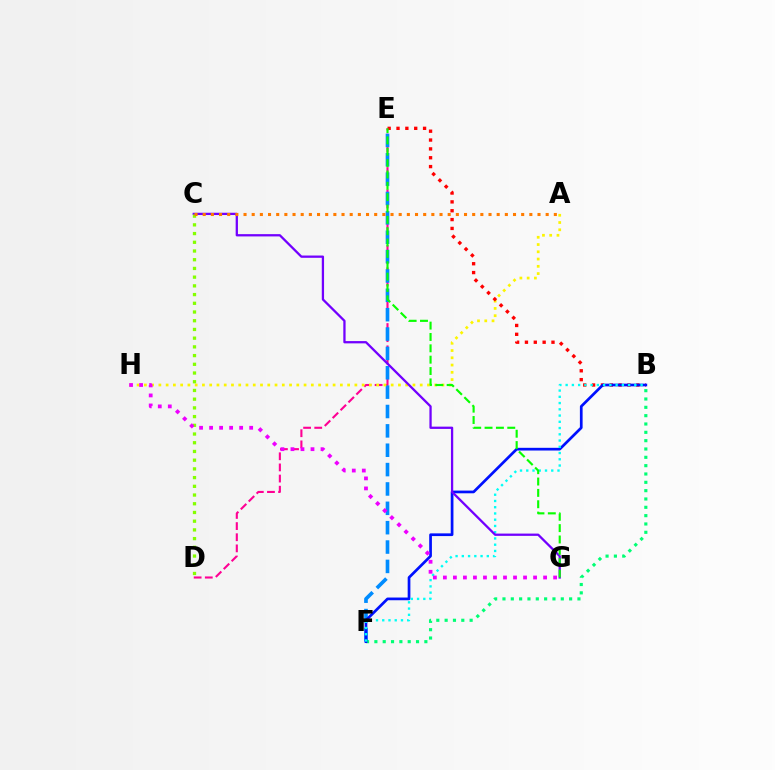{('D', 'E'): [{'color': '#ff0094', 'line_style': 'dashed', 'thickness': 1.51}], ('E', 'F'): [{'color': '#008cff', 'line_style': 'dashed', 'thickness': 2.63}], ('A', 'H'): [{'color': '#fcf500', 'line_style': 'dotted', 'thickness': 1.97}], ('B', 'E'): [{'color': '#ff0000', 'line_style': 'dotted', 'thickness': 2.4}], ('B', 'F'): [{'color': '#00ff74', 'line_style': 'dotted', 'thickness': 2.26}, {'color': '#0010ff', 'line_style': 'solid', 'thickness': 1.95}, {'color': '#00fff6', 'line_style': 'dotted', 'thickness': 1.7}], ('C', 'G'): [{'color': '#7200ff', 'line_style': 'solid', 'thickness': 1.64}], ('E', 'G'): [{'color': '#08ff00', 'line_style': 'dashed', 'thickness': 1.54}], ('C', 'D'): [{'color': '#84ff00', 'line_style': 'dotted', 'thickness': 2.37}], ('A', 'C'): [{'color': '#ff7c00', 'line_style': 'dotted', 'thickness': 2.22}], ('G', 'H'): [{'color': '#ee00ff', 'line_style': 'dotted', 'thickness': 2.72}]}